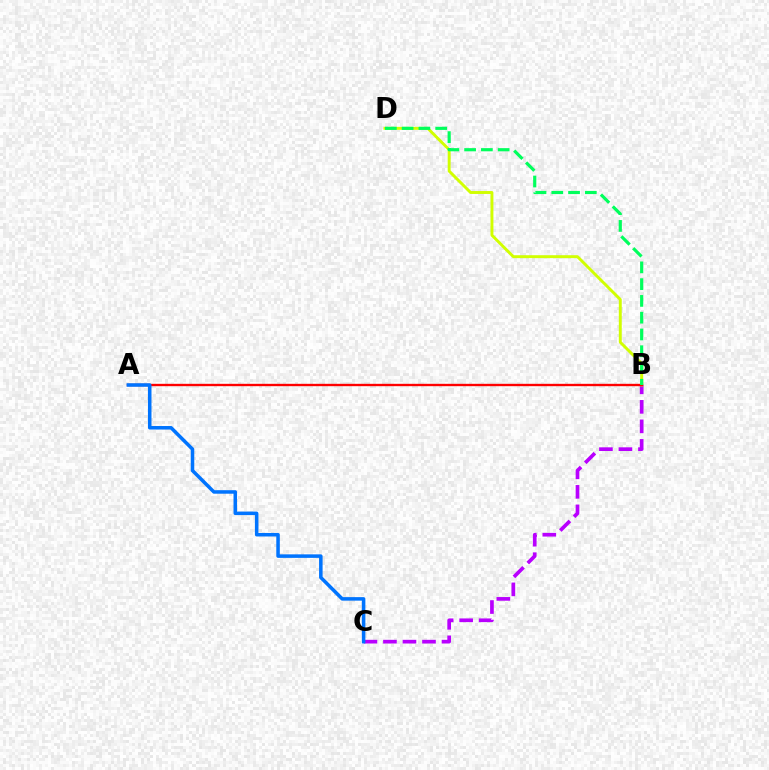{('B', 'C'): [{'color': '#b900ff', 'line_style': 'dashed', 'thickness': 2.65}], ('B', 'D'): [{'color': '#d1ff00', 'line_style': 'solid', 'thickness': 2.11}, {'color': '#00ff5c', 'line_style': 'dashed', 'thickness': 2.28}], ('A', 'B'): [{'color': '#ff0000', 'line_style': 'solid', 'thickness': 1.7}], ('A', 'C'): [{'color': '#0074ff', 'line_style': 'solid', 'thickness': 2.54}]}